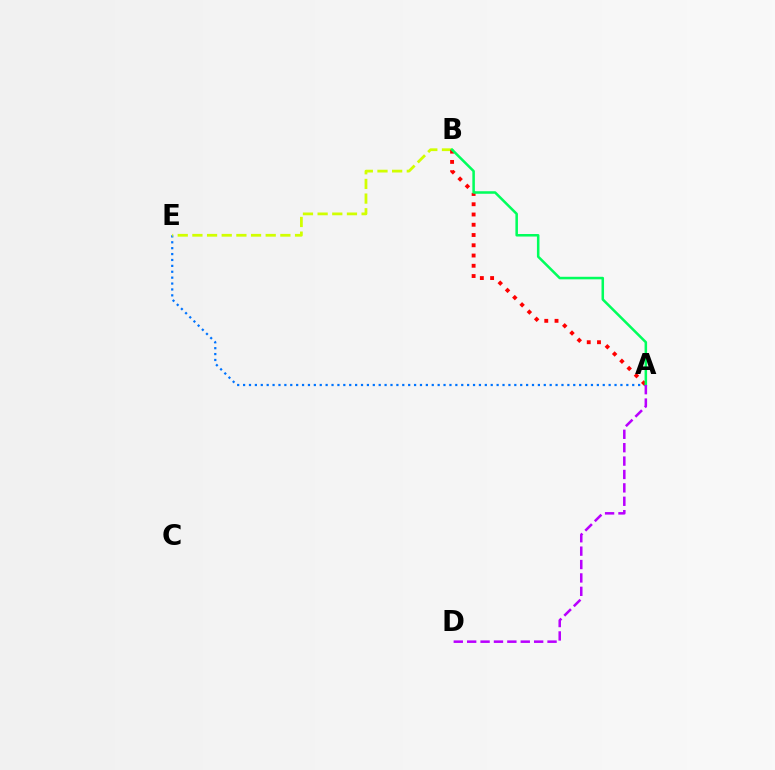{('A', 'E'): [{'color': '#0074ff', 'line_style': 'dotted', 'thickness': 1.6}], ('B', 'E'): [{'color': '#d1ff00', 'line_style': 'dashed', 'thickness': 1.99}], ('A', 'B'): [{'color': '#ff0000', 'line_style': 'dotted', 'thickness': 2.79}, {'color': '#00ff5c', 'line_style': 'solid', 'thickness': 1.82}], ('A', 'D'): [{'color': '#b900ff', 'line_style': 'dashed', 'thickness': 1.82}]}